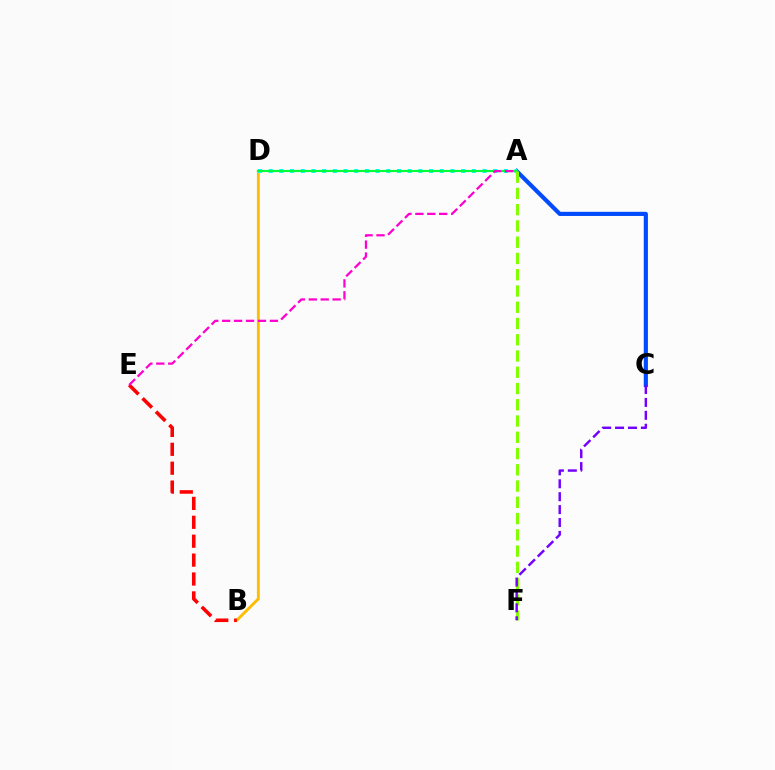{('B', 'D'): [{'color': '#ffbd00', 'line_style': 'solid', 'thickness': 2.08}], ('A', 'C'): [{'color': '#004bff', 'line_style': 'solid', 'thickness': 2.99}], ('B', 'E'): [{'color': '#ff0000', 'line_style': 'dashed', 'thickness': 2.57}], ('A', 'D'): [{'color': '#00fff6', 'line_style': 'dotted', 'thickness': 2.9}, {'color': '#00ff39', 'line_style': 'solid', 'thickness': 1.56}], ('A', 'F'): [{'color': '#84ff00', 'line_style': 'dashed', 'thickness': 2.21}], ('A', 'E'): [{'color': '#ff00cf', 'line_style': 'dashed', 'thickness': 1.62}], ('C', 'F'): [{'color': '#7200ff', 'line_style': 'dashed', 'thickness': 1.75}]}